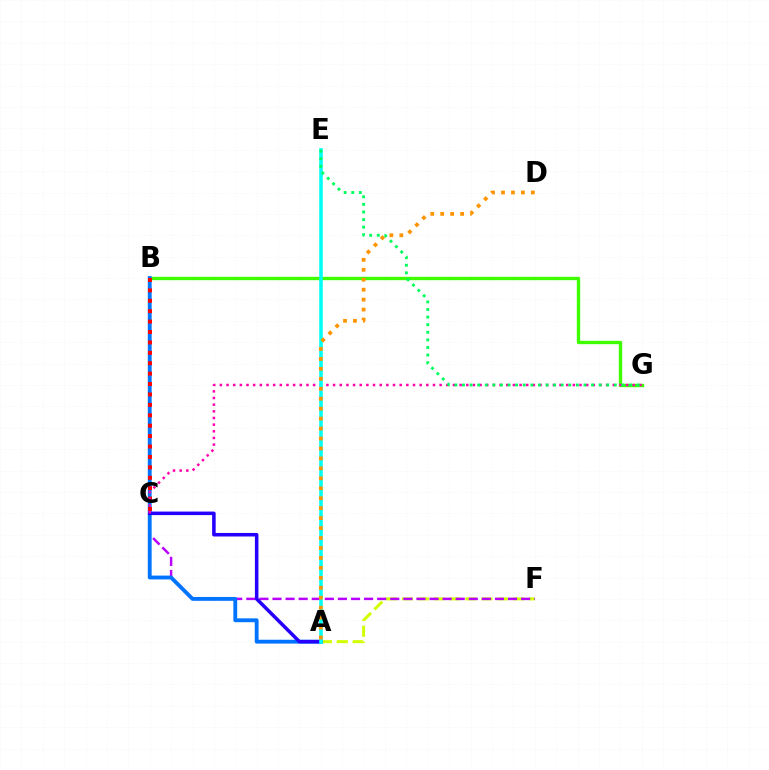{('B', 'G'): [{'color': '#3dff00', 'line_style': 'solid', 'thickness': 2.42}], ('A', 'F'): [{'color': '#d1ff00', 'line_style': 'dashed', 'thickness': 2.16}], ('C', 'F'): [{'color': '#b900ff', 'line_style': 'dashed', 'thickness': 1.78}], ('A', 'B'): [{'color': '#0074ff', 'line_style': 'solid', 'thickness': 2.77}], ('B', 'C'): [{'color': '#ff0000', 'line_style': 'dotted', 'thickness': 2.83}], ('A', 'C'): [{'color': '#2500ff', 'line_style': 'solid', 'thickness': 2.54}], ('C', 'G'): [{'color': '#ff00ac', 'line_style': 'dotted', 'thickness': 1.81}], ('A', 'E'): [{'color': '#00fff6', 'line_style': 'solid', 'thickness': 2.58}], ('E', 'G'): [{'color': '#00ff5c', 'line_style': 'dotted', 'thickness': 2.06}], ('A', 'D'): [{'color': '#ff9400', 'line_style': 'dotted', 'thickness': 2.7}]}